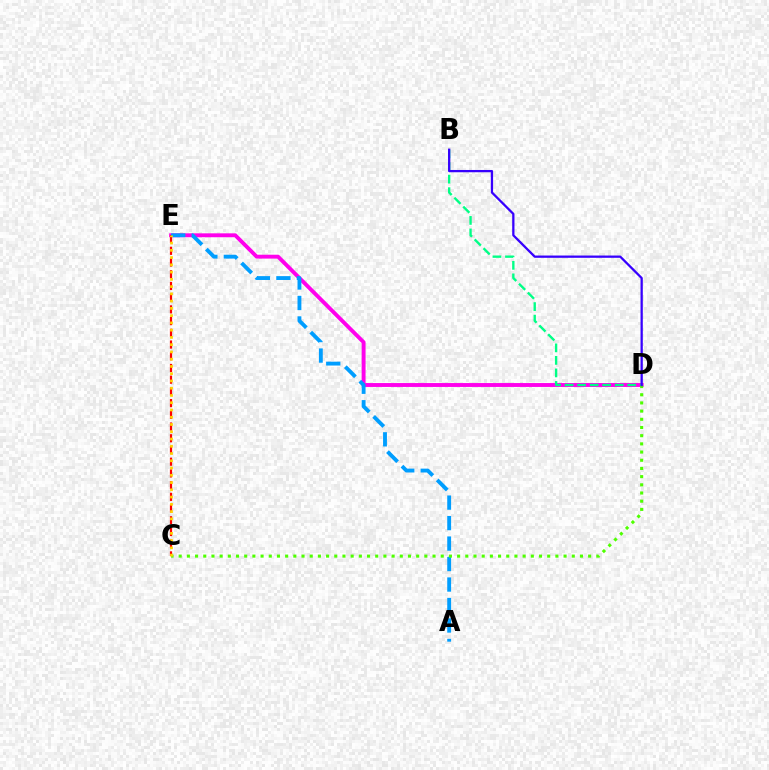{('D', 'E'): [{'color': '#ff00ed', 'line_style': 'solid', 'thickness': 2.8}], ('B', 'D'): [{'color': '#00ff86', 'line_style': 'dashed', 'thickness': 1.7}, {'color': '#3700ff', 'line_style': 'solid', 'thickness': 1.64}], ('C', 'E'): [{'color': '#ff0000', 'line_style': 'dashed', 'thickness': 1.59}, {'color': '#ffd500', 'line_style': 'dotted', 'thickness': 1.97}], ('A', 'E'): [{'color': '#009eff', 'line_style': 'dashed', 'thickness': 2.78}], ('C', 'D'): [{'color': '#4fff00', 'line_style': 'dotted', 'thickness': 2.22}]}